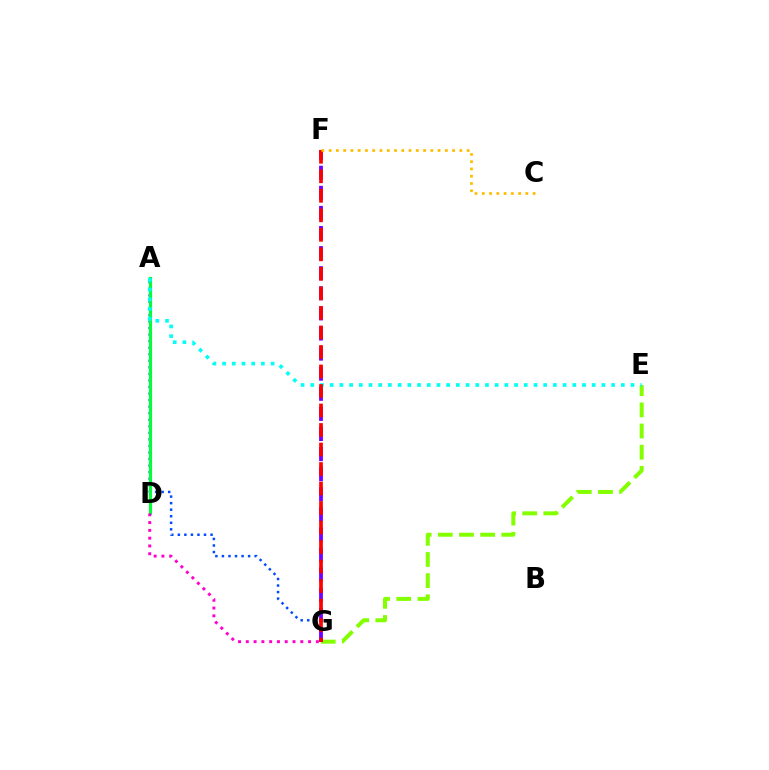{('E', 'G'): [{'color': '#84ff00', 'line_style': 'dashed', 'thickness': 2.87}], ('A', 'G'): [{'color': '#004bff', 'line_style': 'dotted', 'thickness': 1.78}], ('A', 'D'): [{'color': '#00ff39', 'line_style': 'solid', 'thickness': 2.25}], ('F', 'G'): [{'color': '#7200ff', 'line_style': 'dashed', 'thickness': 2.73}, {'color': '#ff0000', 'line_style': 'dashed', 'thickness': 2.65}], ('A', 'E'): [{'color': '#00fff6', 'line_style': 'dotted', 'thickness': 2.64}], ('C', 'F'): [{'color': '#ffbd00', 'line_style': 'dotted', 'thickness': 1.97}], ('D', 'G'): [{'color': '#ff00cf', 'line_style': 'dotted', 'thickness': 2.12}]}